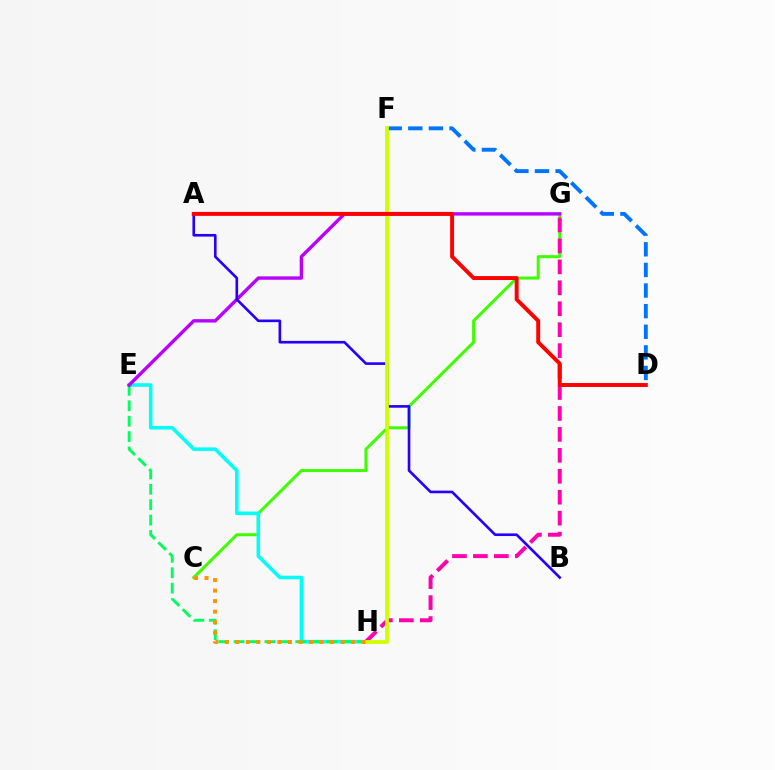{('C', 'G'): [{'color': '#3dff00', 'line_style': 'solid', 'thickness': 2.17}], ('E', 'H'): [{'color': '#00fff6', 'line_style': 'solid', 'thickness': 2.56}, {'color': '#00ff5c', 'line_style': 'dashed', 'thickness': 2.09}], ('D', 'F'): [{'color': '#0074ff', 'line_style': 'dashed', 'thickness': 2.8}], ('G', 'H'): [{'color': '#ff00ac', 'line_style': 'dashed', 'thickness': 2.84}], ('E', 'G'): [{'color': '#b900ff', 'line_style': 'solid', 'thickness': 2.43}], ('A', 'B'): [{'color': '#2500ff', 'line_style': 'solid', 'thickness': 1.9}], ('F', 'H'): [{'color': '#d1ff00', 'line_style': 'solid', 'thickness': 2.74}], ('A', 'D'): [{'color': '#ff0000', 'line_style': 'solid', 'thickness': 2.83}], ('C', 'H'): [{'color': '#ff9400', 'line_style': 'dotted', 'thickness': 2.86}]}